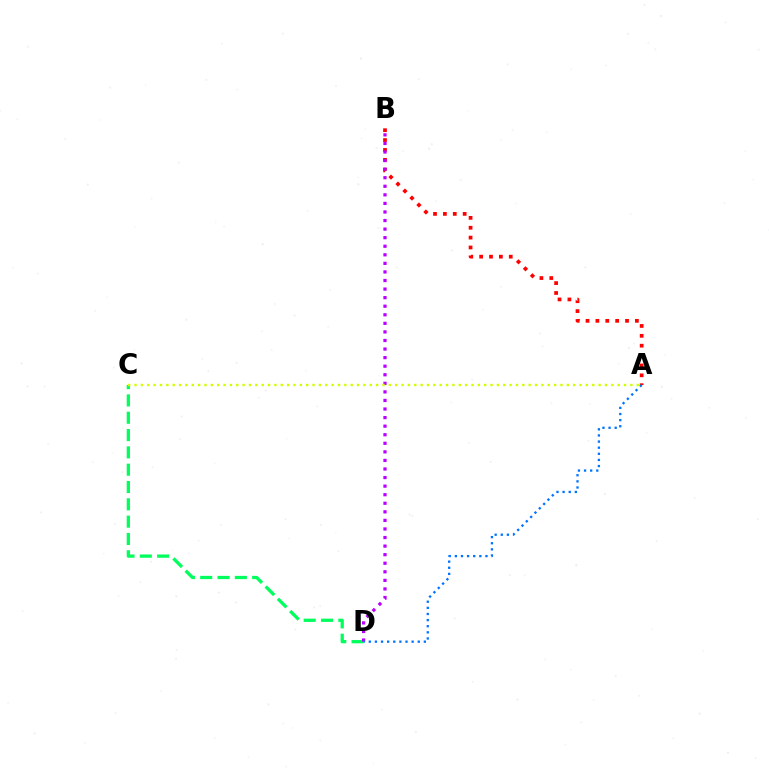{('C', 'D'): [{'color': '#00ff5c', 'line_style': 'dashed', 'thickness': 2.35}], ('A', 'B'): [{'color': '#ff0000', 'line_style': 'dotted', 'thickness': 2.68}], ('B', 'D'): [{'color': '#b900ff', 'line_style': 'dotted', 'thickness': 2.33}], ('A', 'C'): [{'color': '#d1ff00', 'line_style': 'dotted', 'thickness': 1.73}], ('A', 'D'): [{'color': '#0074ff', 'line_style': 'dotted', 'thickness': 1.66}]}